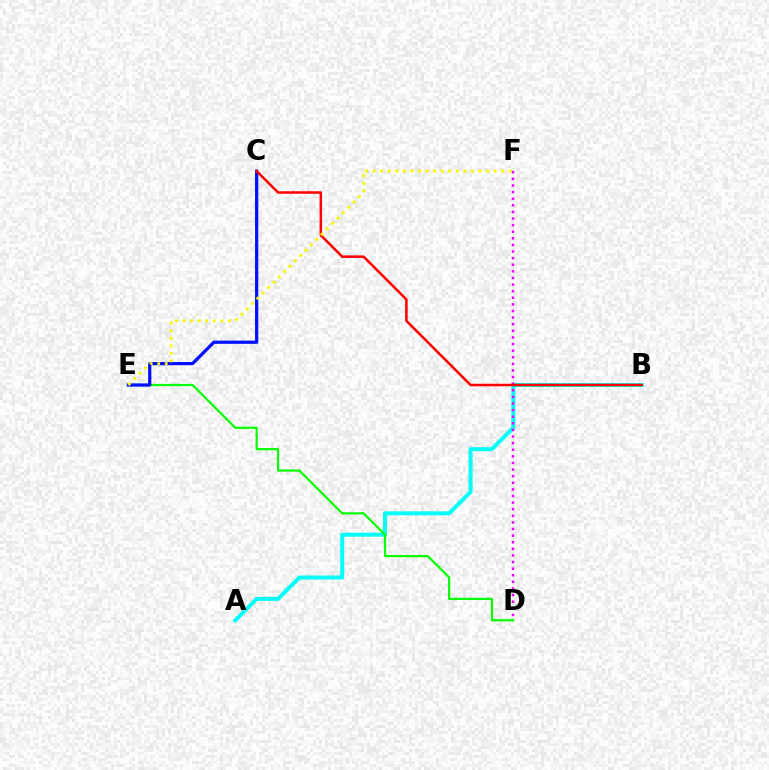{('A', 'B'): [{'color': '#00fff6', 'line_style': 'solid', 'thickness': 2.88}], ('D', 'E'): [{'color': '#08ff00', 'line_style': 'solid', 'thickness': 1.6}], ('D', 'F'): [{'color': '#ee00ff', 'line_style': 'dotted', 'thickness': 1.8}], ('C', 'E'): [{'color': '#0010ff', 'line_style': 'solid', 'thickness': 2.33}], ('B', 'C'): [{'color': '#ff0000', 'line_style': 'solid', 'thickness': 1.81}], ('E', 'F'): [{'color': '#fcf500', 'line_style': 'dotted', 'thickness': 2.05}]}